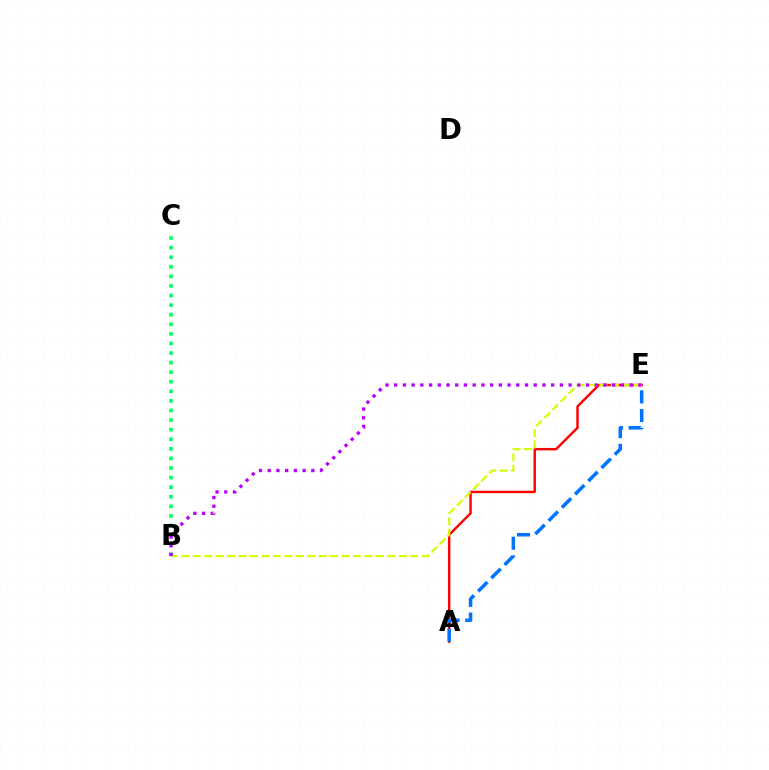{('A', 'E'): [{'color': '#ff0000', 'line_style': 'solid', 'thickness': 1.75}, {'color': '#0074ff', 'line_style': 'dashed', 'thickness': 2.54}], ('B', 'E'): [{'color': '#d1ff00', 'line_style': 'dashed', 'thickness': 1.55}, {'color': '#b900ff', 'line_style': 'dotted', 'thickness': 2.37}], ('B', 'C'): [{'color': '#00ff5c', 'line_style': 'dotted', 'thickness': 2.6}]}